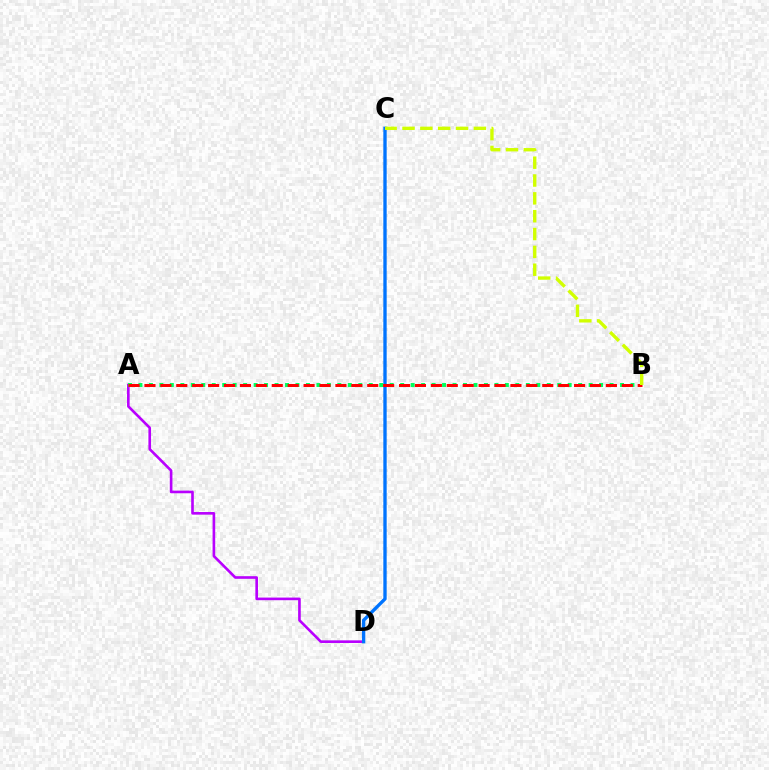{('A', 'D'): [{'color': '#b900ff', 'line_style': 'solid', 'thickness': 1.89}], ('C', 'D'): [{'color': '#0074ff', 'line_style': 'solid', 'thickness': 2.41}], ('A', 'B'): [{'color': '#00ff5c', 'line_style': 'dotted', 'thickness': 2.84}, {'color': '#ff0000', 'line_style': 'dashed', 'thickness': 2.16}], ('B', 'C'): [{'color': '#d1ff00', 'line_style': 'dashed', 'thickness': 2.42}]}